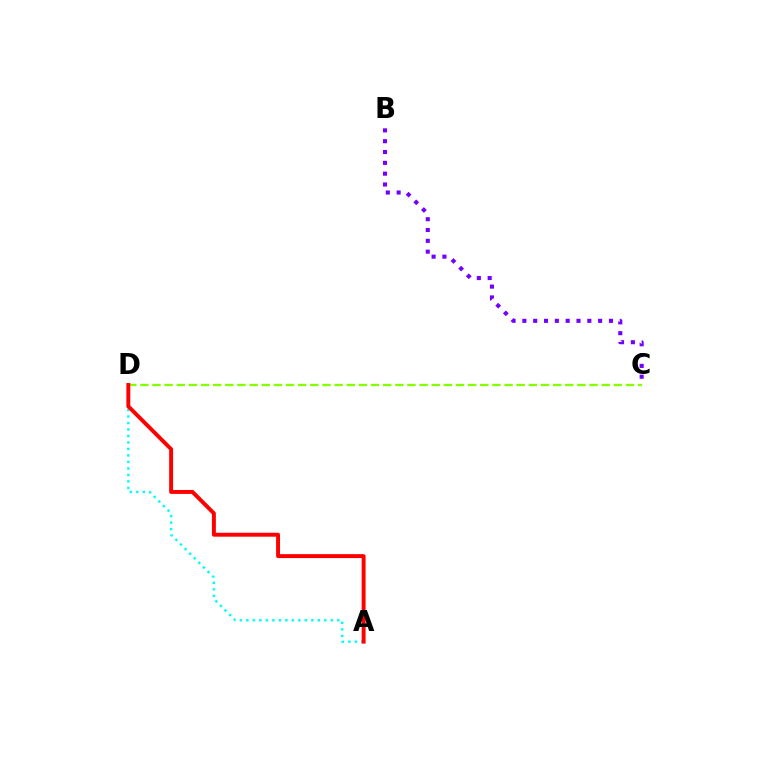{('A', 'D'): [{'color': '#00fff6', 'line_style': 'dotted', 'thickness': 1.76}, {'color': '#ff0000', 'line_style': 'solid', 'thickness': 2.83}], ('C', 'D'): [{'color': '#84ff00', 'line_style': 'dashed', 'thickness': 1.65}], ('B', 'C'): [{'color': '#7200ff', 'line_style': 'dotted', 'thickness': 2.94}]}